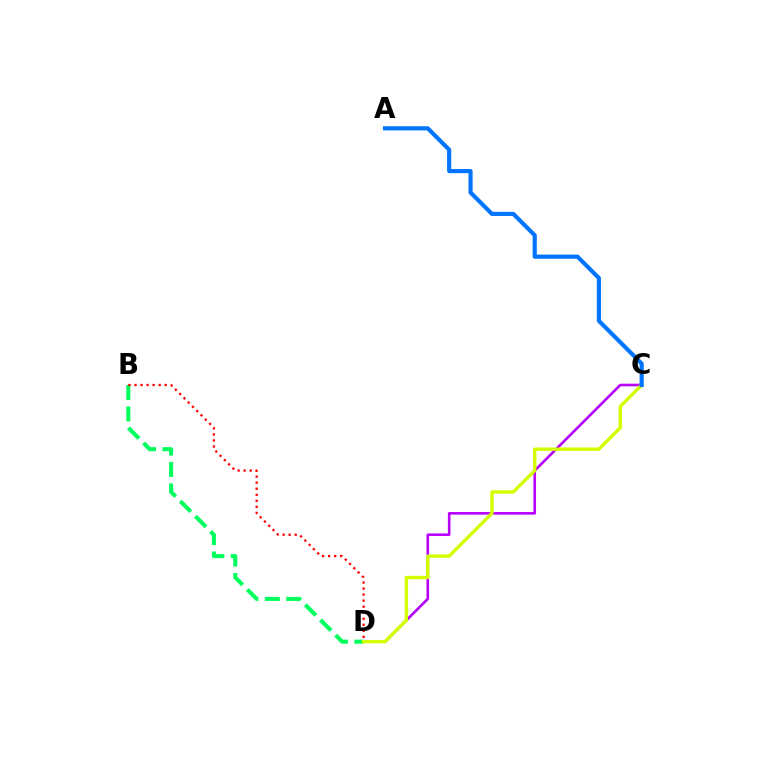{('C', 'D'): [{'color': '#b900ff', 'line_style': 'solid', 'thickness': 1.87}, {'color': '#d1ff00', 'line_style': 'solid', 'thickness': 2.42}], ('B', 'D'): [{'color': '#00ff5c', 'line_style': 'dashed', 'thickness': 2.91}, {'color': '#ff0000', 'line_style': 'dotted', 'thickness': 1.64}], ('A', 'C'): [{'color': '#0074ff', 'line_style': 'solid', 'thickness': 2.98}]}